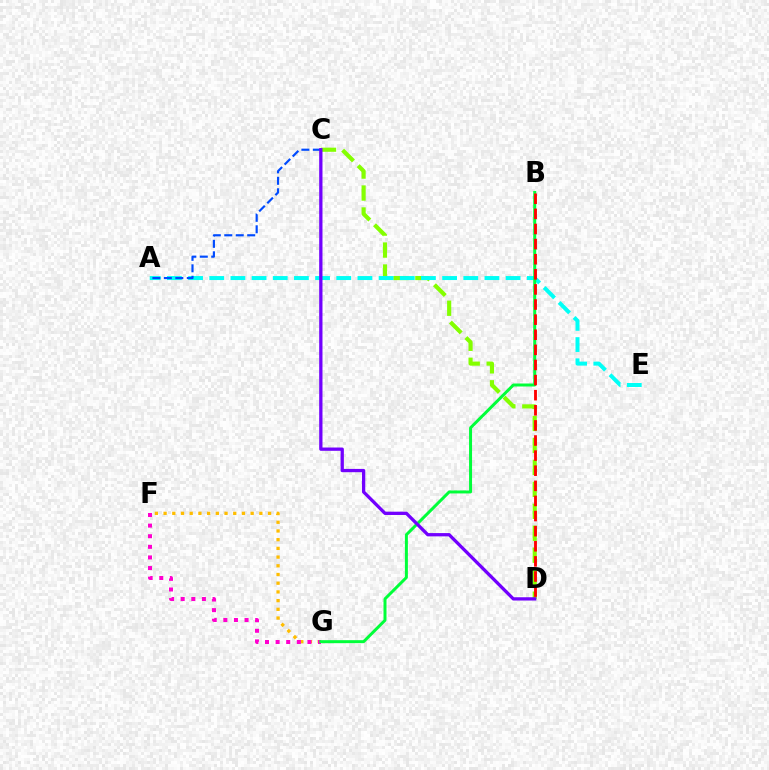{('C', 'D'): [{'color': '#84ff00', 'line_style': 'dashed', 'thickness': 2.98}, {'color': '#7200ff', 'line_style': 'solid', 'thickness': 2.36}], ('A', 'E'): [{'color': '#00fff6', 'line_style': 'dashed', 'thickness': 2.88}], ('F', 'G'): [{'color': '#ffbd00', 'line_style': 'dotted', 'thickness': 2.37}, {'color': '#ff00cf', 'line_style': 'dotted', 'thickness': 2.88}], ('A', 'C'): [{'color': '#004bff', 'line_style': 'dashed', 'thickness': 1.56}], ('B', 'G'): [{'color': '#00ff39', 'line_style': 'solid', 'thickness': 2.15}], ('B', 'D'): [{'color': '#ff0000', 'line_style': 'dashed', 'thickness': 2.05}]}